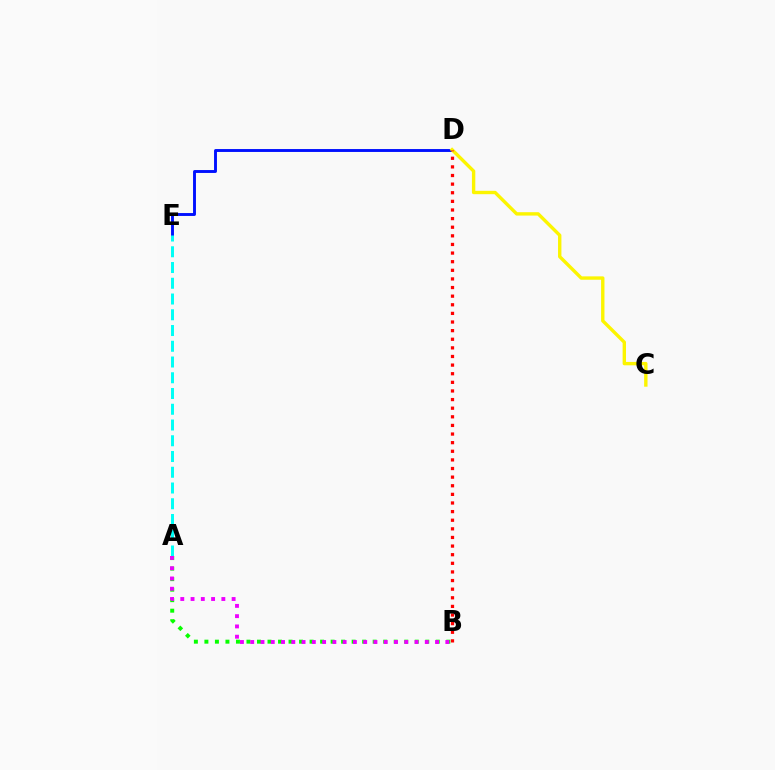{('D', 'E'): [{'color': '#0010ff', 'line_style': 'solid', 'thickness': 2.09}], ('A', 'E'): [{'color': '#00fff6', 'line_style': 'dashed', 'thickness': 2.14}], ('A', 'B'): [{'color': '#08ff00', 'line_style': 'dotted', 'thickness': 2.86}, {'color': '#ee00ff', 'line_style': 'dotted', 'thickness': 2.79}], ('C', 'D'): [{'color': '#fcf500', 'line_style': 'solid', 'thickness': 2.43}], ('B', 'D'): [{'color': '#ff0000', 'line_style': 'dotted', 'thickness': 2.34}]}